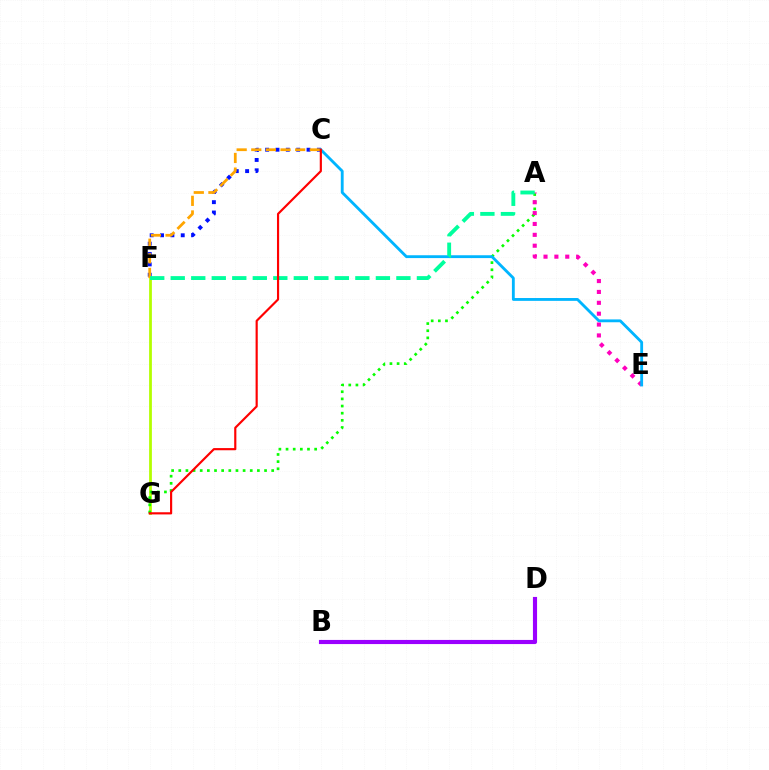{('F', 'G'): [{'color': '#b3ff00', 'line_style': 'solid', 'thickness': 2.0}], ('A', 'G'): [{'color': '#08ff00', 'line_style': 'dotted', 'thickness': 1.94}], ('C', 'F'): [{'color': '#0010ff', 'line_style': 'dotted', 'thickness': 2.81}, {'color': '#ffa500', 'line_style': 'dashed', 'thickness': 1.99}], ('A', 'E'): [{'color': '#ff00bd', 'line_style': 'dotted', 'thickness': 2.95}], ('C', 'E'): [{'color': '#00b5ff', 'line_style': 'solid', 'thickness': 2.05}], ('A', 'F'): [{'color': '#00ff9d', 'line_style': 'dashed', 'thickness': 2.79}], ('C', 'G'): [{'color': '#ff0000', 'line_style': 'solid', 'thickness': 1.56}], ('B', 'D'): [{'color': '#9b00ff', 'line_style': 'solid', 'thickness': 2.98}]}